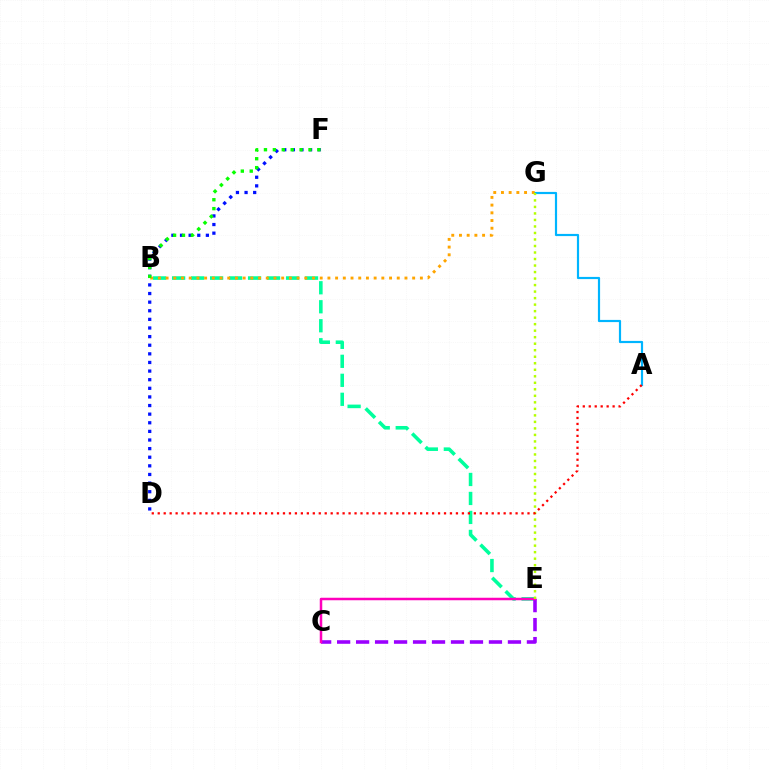{('A', 'G'): [{'color': '#00b5ff', 'line_style': 'solid', 'thickness': 1.57}], ('D', 'F'): [{'color': '#0010ff', 'line_style': 'dotted', 'thickness': 2.34}], ('B', 'E'): [{'color': '#00ff9d', 'line_style': 'dashed', 'thickness': 2.58}], ('B', 'G'): [{'color': '#ffa500', 'line_style': 'dotted', 'thickness': 2.09}], ('C', 'E'): [{'color': '#9b00ff', 'line_style': 'dashed', 'thickness': 2.58}, {'color': '#ff00bd', 'line_style': 'solid', 'thickness': 1.8}], ('B', 'F'): [{'color': '#08ff00', 'line_style': 'dotted', 'thickness': 2.42}], ('E', 'G'): [{'color': '#b3ff00', 'line_style': 'dotted', 'thickness': 1.77}], ('A', 'D'): [{'color': '#ff0000', 'line_style': 'dotted', 'thickness': 1.62}]}